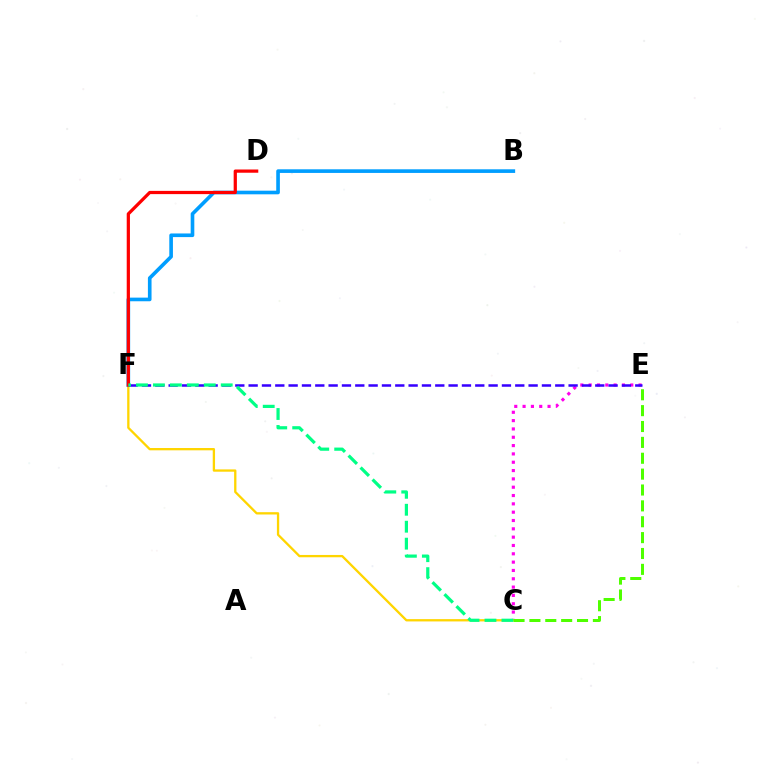{('C', 'E'): [{'color': '#ff00ed', 'line_style': 'dotted', 'thickness': 2.26}, {'color': '#4fff00', 'line_style': 'dashed', 'thickness': 2.16}], ('C', 'F'): [{'color': '#ffd500', 'line_style': 'solid', 'thickness': 1.66}, {'color': '#00ff86', 'line_style': 'dashed', 'thickness': 2.3}], ('E', 'F'): [{'color': '#3700ff', 'line_style': 'dashed', 'thickness': 1.81}], ('B', 'F'): [{'color': '#009eff', 'line_style': 'solid', 'thickness': 2.62}], ('D', 'F'): [{'color': '#ff0000', 'line_style': 'solid', 'thickness': 2.33}]}